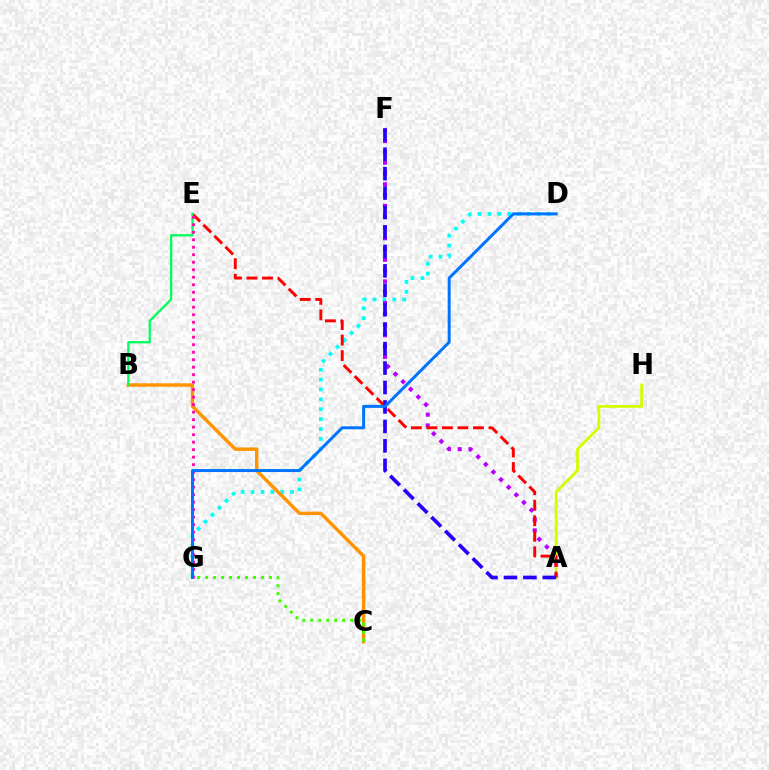{('D', 'G'): [{'color': '#00fff6', 'line_style': 'dotted', 'thickness': 2.69}, {'color': '#0074ff', 'line_style': 'solid', 'thickness': 2.15}], ('A', 'F'): [{'color': '#b900ff', 'line_style': 'dotted', 'thickness': 2.93}, {'color': '#2500ff', 'line_style': 'dashed', 'thickness': 2.64}], ('A', 'H'): [{'color': '#d1ff00', 'line_style': 'solid', 'thickness': 2.02}], ('A', 'E'): [{'color': '#ff0000', 'line_style': 'dashed', 'thickness': 2.11}], ('B', 'C'): [{'color': '#ff9400', 'line_style': 'solid', 'thickness': 2.47}], ('B', 'E'): [{'color': '#00ff5c', 'line_style': 'solid', 'thickness': 1.64}], ('E', 'G'): [{'color': '#ff00ac', 'line_style': 'dotted', 'thickness': 2.04}], ('C', 'G'): [{'color': '#3dff00', 'line_style': 'dotted', 'thickness': 2.16}]}